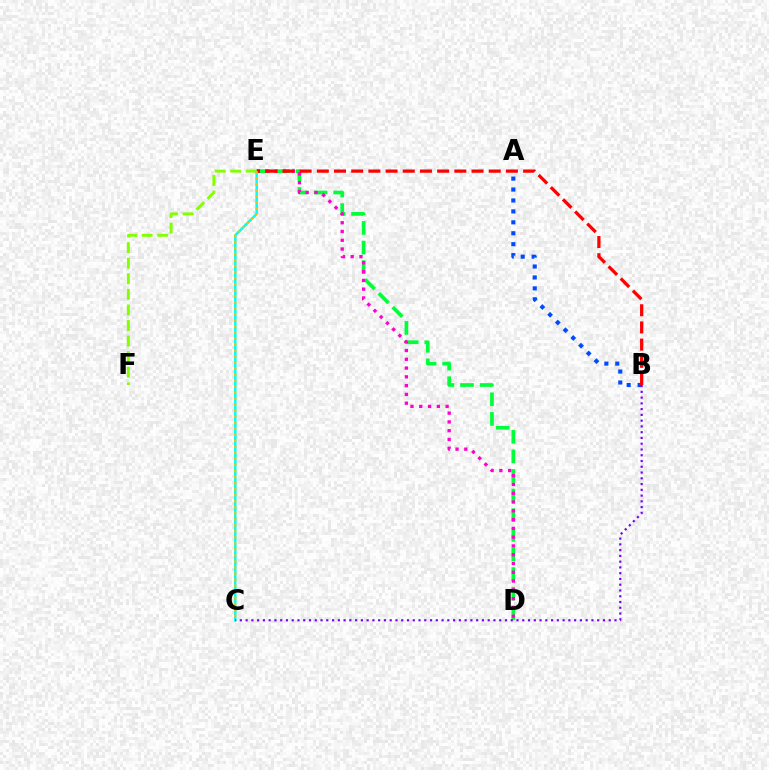{('A', 'B'): [{'color': '#004bff', 'line_style': 'dotted', 'thickness': 2.97}], ('C', 'E'): [{'color': '#00fff6', 'line_style': 'solid', 'thickness': 1.8}, {'color': '#ffbd00', 'line_style': 'dotted', 'thickness': 1.64}], ('D', 'E'): [{'color': '#00ff39', 'line_style': 'dashed', 'thickness': 2.66}, {'color': '#ff00cf', 'line_style': 'dotted', 'thickness': 2.39}], ('B', 'E'): [{'color': '#ff0000', 'line_style': 'dashed', 'thickness': 2.34}], ('B', 'C'): [{'color': '#7200ff', 'line_style': 'dotted', 'thickness': 1.57}], ('E', 'F'): [{'color': '#84ff00', 'line_style': 'dashed', 'thickness': 2.12}]}